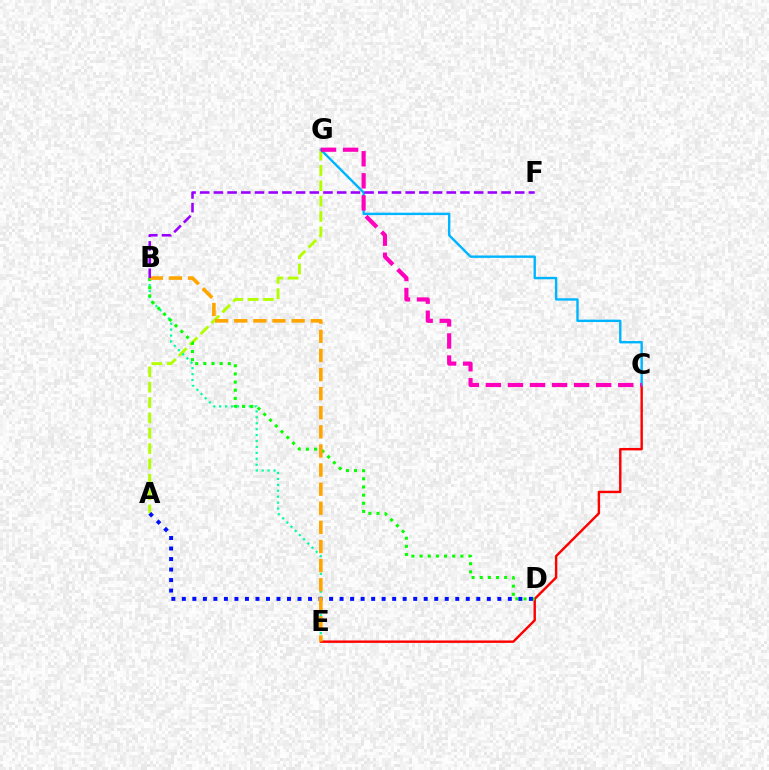{('A', 'G'): [{'color': '#b3ff00', 'line_style': 'dashed', 'thickness': 2.09}], ('B', 'E'): [{'color': '#00ff9d', 'line_style': 'dotted', 'thickness': 1.61}, {'color': '#ffa500', 'line_style': 'dashed', 'thickness': 2.6}], ('C', 'E'): [{'color': '#ff0000', 'line_style': 'solid', 'thickness': 1.74}], ('C', 'G'): [{'color': '#00b5ff', 'line_style': 'solid', 'thickness': 1.72}, {'color': '#ff00bd', 'line_style': 'dashed', 'thickness': 3.0}], ('B', 'D'): [{'color': '#08ff00', 'line_style': 'dotted', 'thickness': 2.21}], ('A', 'D'): [{'color': '#0010ff', 'line_style': 'dotted', 'thickness': 2.86}], ('B', 'F'): [{'color': '#9b00ff', 'line_style': 'dashed', 'thickness': 1.86}]}